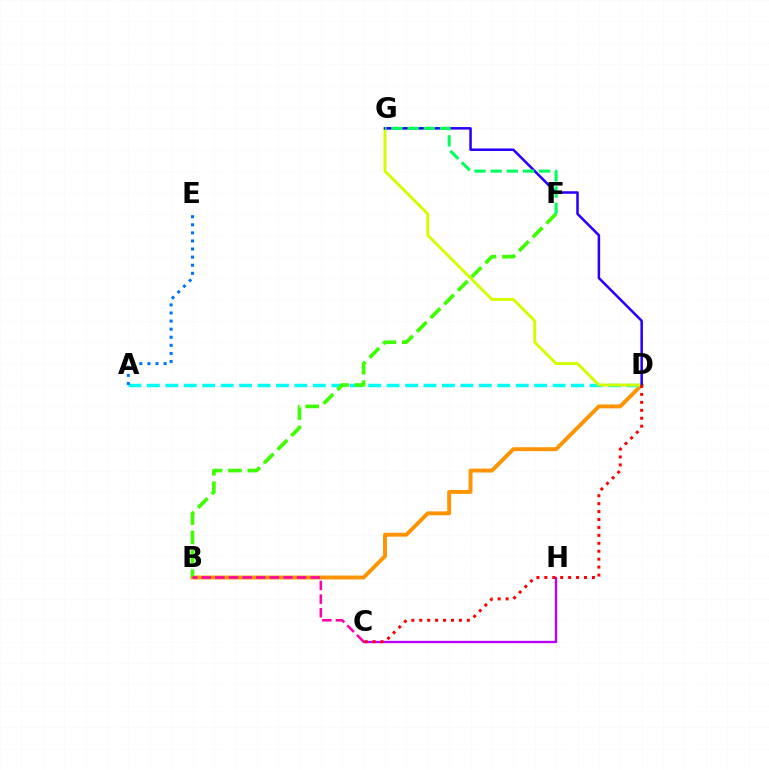{('B', 'D'): [{'color': '#ff9400', 'line_style': 'solid', 'thickness': 2.81}], ('C', 'H'): [{'color': '#b900ff', 'line_style': 'solid', 'thickness': 1.68}], ('A', 'D'): [{'color': '#00fff6', 'line_style': 'dashed', 'thickness': 2.51}], ('A', 'E'): [{'color': '#0074ff', 'line_style': 'dotted', 'thickness': 2.2}], ('D', 'G'): [{'color': '#d1ff00', 'line_style': 'solid', 'thickness': 2.1}, {'color': '#2500ff', 'line_style': 'solid', 'thickness': 1.81}], ('B', 'F'): [{'color': '#3dff00', 'line_style': 'dashed', 'thickness': 2.63}], ('C', 'D'): [{'color': '#ff0000', 'line_style': 'dotted', 'thickness': 2.16}], ('F', 'G'): [{'color': '#00ff5c', 'line_style': 'dashed', 'thickness': 2.2}], ('B', 'C'): [{'color': '#ff00ac', 'line_style': 'dashed', 'thickness': 1.85}]}